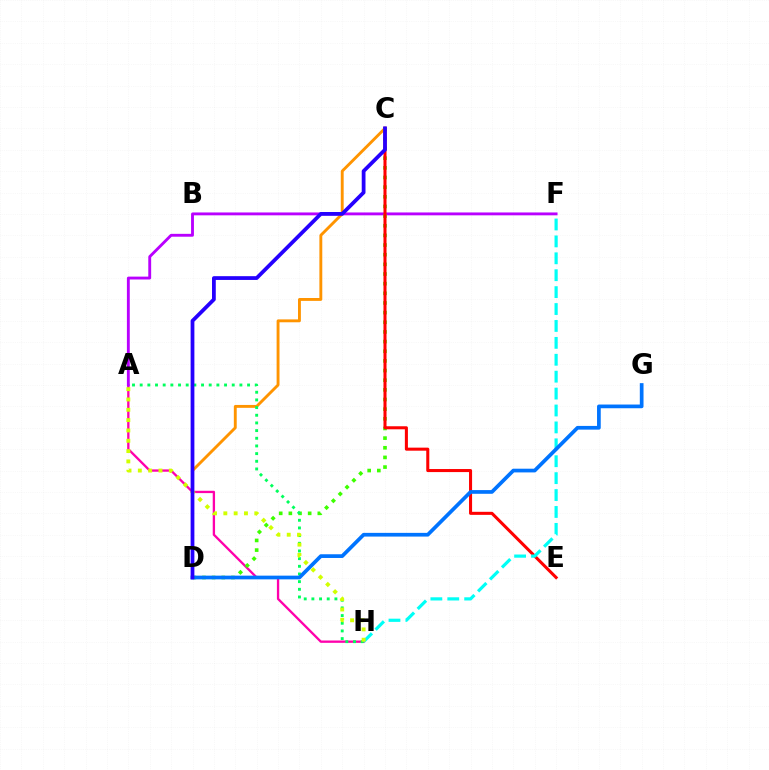{('A', 'H'): [{'color': '#ff00ac', 'line_style': 'solid', 'thickness': 1.67}, {'color': '#00ff5c', 'line_style': 'dotted', 'thickness': 2.08}, {'color': '#d1ff00', 'line_style': 'dotted', 'thickness': 2.8}], ('A', 'F'): [{'color': '#b900ff', 'line_style': 'solid', 'thickness': 2.06}], ('C', 'D'): [{'color': '#3dff00', 'line_style': 'dotted', 'thickness': 2.62}, {'color': '#ff9400', 'line_style': 'solid', 'thickness': 2.08}, {'color': '#2500ff', 'line_style': 'solid', 'thickness': 2.71}], ('C', 'E'): [{'color': '#ff0000', 'line_style': 'solid', 'thickness': 2.2}], ('F', 'H'): [{'color': '#00fff6', 'line_style': 'dashed', 'thickness': 2.3}], ('D', 'G'): [{'color': '#0074ff', 'line_style': 'solid', 'thickness': 2.67}]}